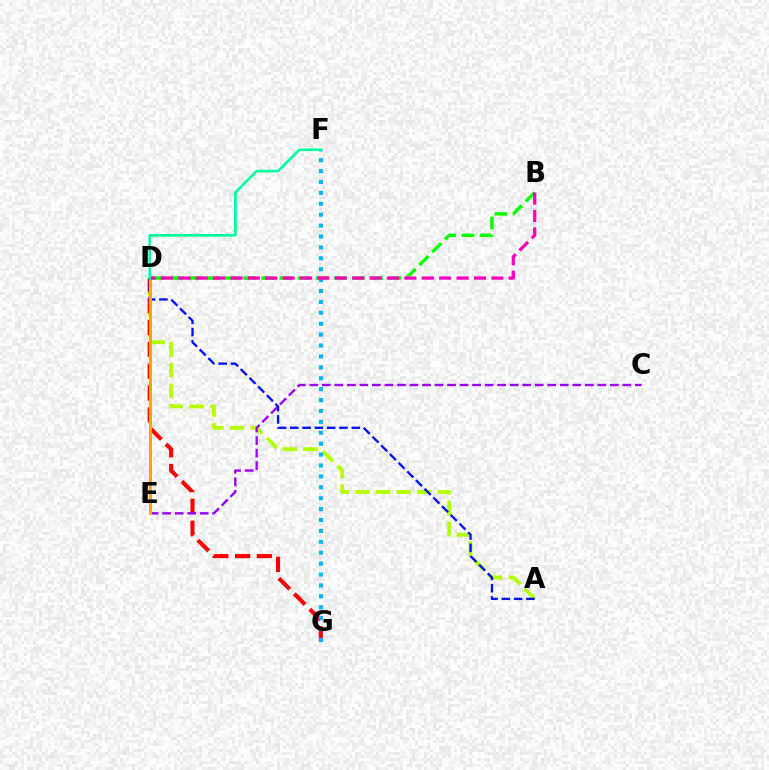{('A', 'D'): [{'color': '#b3ff00', 'line_style': 'dashed', 'thickness': 2.8}, {'color': '#0010ff', 'line_style': 'dashed', 'thickness': 1.67}], ('D', 'G'): [{'color': '#ff0000', 'line_style': 'dashed', 'thickness': 2.97}], ('B', 'D'): [{'color': '#08ff00', 'line_style': 'dashed', 'thickness': 2.47}, {'color': '#ff00bd', 'line_style': 'dashed', 'thickness': 2.36}], ('C', 'E'): [{'color': '#9b00ff', 'line_style': 'dashed', 'thickness': 1.7}], ('F', 'G'): [{'color': '#00b5ff', 'line_style': 'dotted', 'thickness': 2.96}], ('D', 'E'): [{'color': '#ffa500', 'line_style': 'solid', 'thickness': 2.14}], ('D', 'F'): [{'color': '#00ff9d', 'line_style': 'solid', 'thickness': 1.9}]}